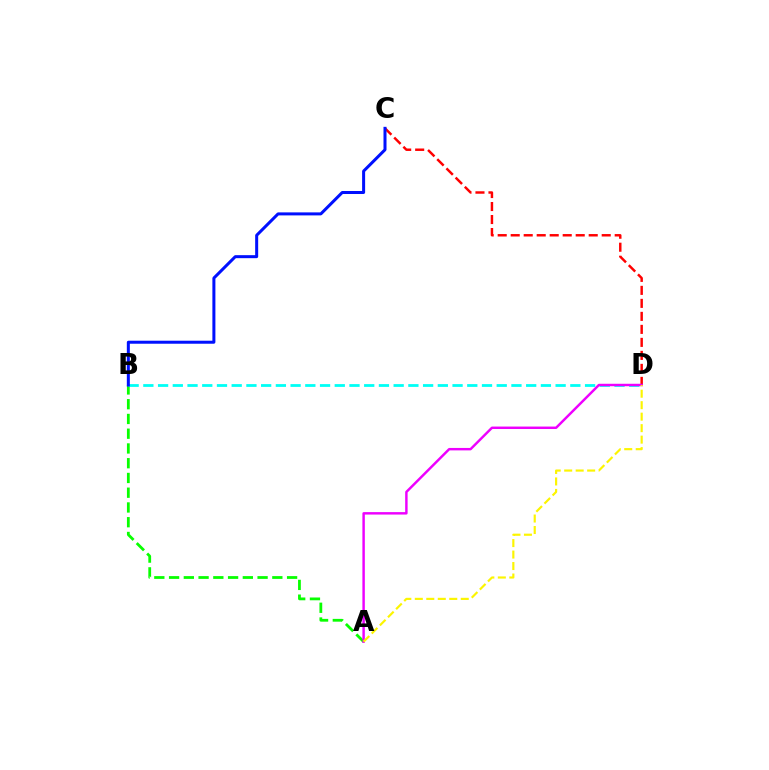{('C', 'D'): [{'color': '#ff0000', 'line_style': 'dashed', 'thickness': 1.77}], ('A', 'B'): [{'color': '#08ff00', 'line_style': 'dashed', 'thickness': 2.0}], ('B', 'D'): [{'color': '#00fff6', 'line_style': 'dashed', 'thickness': 2.0}], ('B', 'C'): [{'color': '#0010ff', 'line_style': 'solid', 'thickness': 2.17}], ('A', 'D'): [{'color': '#ee00ff', 'line_style': 'solid', 'thickness': 1.76}, {'color': '#fcf500', 'line_style': 'dashed', 'thickness': 1.56}]}